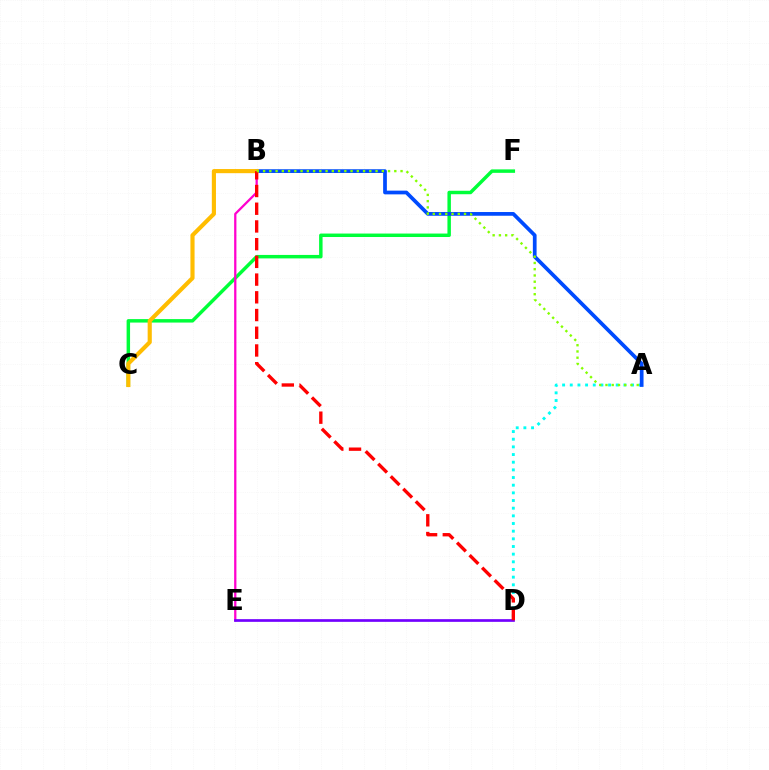{('A', 'D'): [{'color': '#00fff6', 'line_style': 'dotted', 'thickness': 2.08}], ('C', 'F'): [{'color': '#00ff39', 'line_style': 'solid', 'thickness': 2.49}], ('B', 'E'): [{'color': '#ff00cf', 'line_style': 'solid', 'thickness': 1.64}], ('A', 'B'): [{'color': '#004bff', 'line_style': 'solid', 'thickness': 2.68}, {'color': '#84ff00', 'line_style': 'dotted', 'thickness': 1.7}], ('B', 'C'): [{'color': '#ffbd00', 'line_style': 'solid', 'thickness': 2.98}], ('D', 'E'): [{'color': '#7200ff', 'line_style': 'solid', 'thickness': 1.94}], ('B', 'D'): [{'color': '#ff0000', 'line_style': 'dashed', 'thickness': 2.41}]}